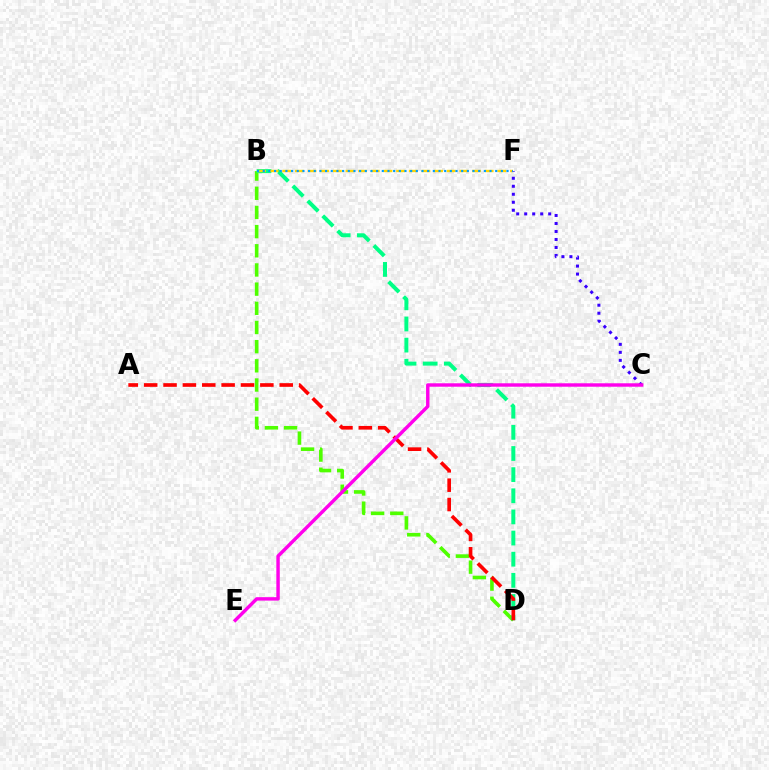{('B', 'D'): [{'color': '#4fff00', 'line_style': 'dashed', 'thickness': 2.6}, {'color': '#00ff86', 'line_style': 'dashed', 'thickness': 2.87}], ('B', 'F'): [{'color': '#ffd500', 'line_style': 'dashed', 'thickness': 1.72}, {'color': '#009eff', 'line_style': 'dotted', 'thickness': 1.54}], ('C', 'F'): [{'color': '#3700ff', 'line_style': 'dotted', 'thickness': 2.17}], ('A', 'D'): [{'color': '#ff0000', 'line_style': 'dashed', 'thickness': 2.63}], ('C', 'E'): [{'color': '#ff00ed', 'line_style': 'solid', 'thickness': 2.47}]}